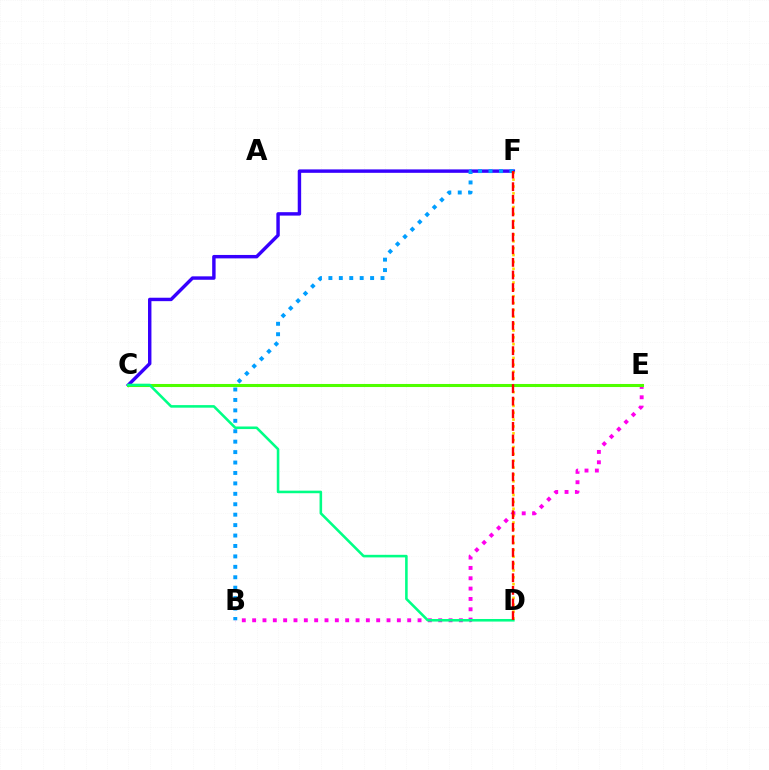{('C', 'F'): [{'color': '#3700ff', 'line_style': 'solid', 'thickness': 2.47}], ('B', 'E'): [{'color': '#ff00ed', 'line_style': 'dotted', 'thickness': 2.81}], ('D', 'F'): [{'color': '#ffd500', 'line_style': 'dotted', 'thickness': 1.86}, {'color': '#ff0000', 'line_style': 'dashed', 'thickness': 1.71}], ('C', 'E'): [{'color': '#4fff00', 'line_style': 'solid', 'thickness': 2.2}], ('B', 'F'): [{'color': '#009eff', 'line_style': 'dotted', 'thickness': 2.83}], ('C', 'D'): [{'color': '#00ff86', 'line_style': 'solid', 'thickness': 1.85}]}